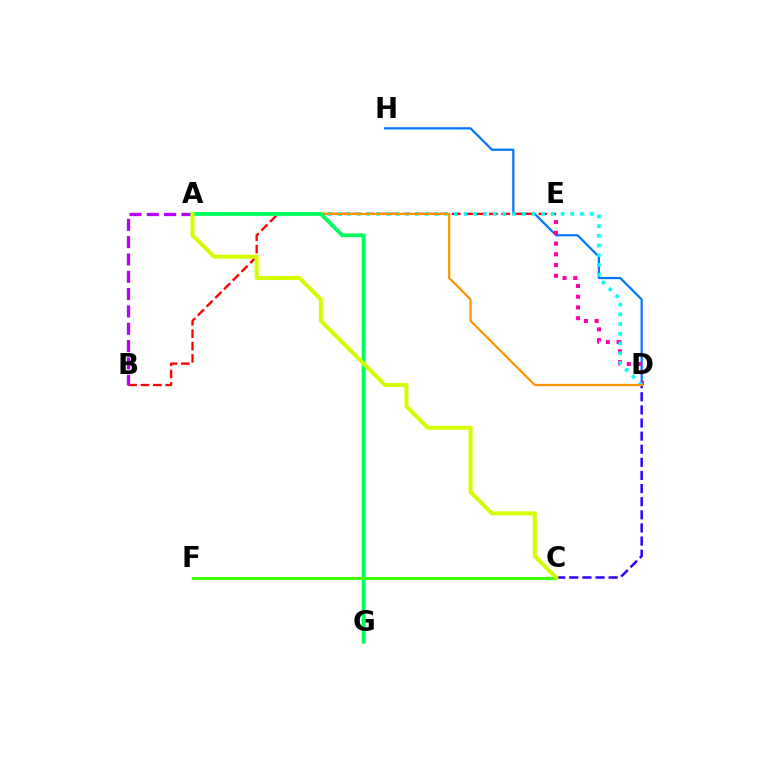{('C', 'D'): [{'color': '#2500ff', 'line_style': 'dashed', 'thickness': 1.78}], ('D', 'H'): [{'color': '#0074ff', 'line_style': 'solid', 'thickness': 1.59}], ('B', 'E'): [{'color': '#ff0000', 'line_style': 'dashed', 'thickness': 1.68}], ('D', 'E'): [{'color': '#ff00ac', 'line_style': 'dotted', 'thickness': 2.92}], ('A', 'B'): [{'color': '#b900ff', 'line_style': 'dashed', 'thickness': 2.35}], ('A', 'D'): [{'color': '#00fff6', 'line_style': 'dotted', 'thickness': 2.64}, {'color': '#ff9400', 'line_style': 'solid', 'thickness': 1.61}], ('A', 'G'): [{'color': '#00ff5c', 'line_style': 'solid', 'thickness': 2.75}], ('C', 'F'): [{'color': '#3dff00', 'line_style': 'solid', 'thickness': 2.21}], ('A', 'C'): [{'color': '#d1ff00', 'line_style': 'solid', 'thickness': 2.88}]}